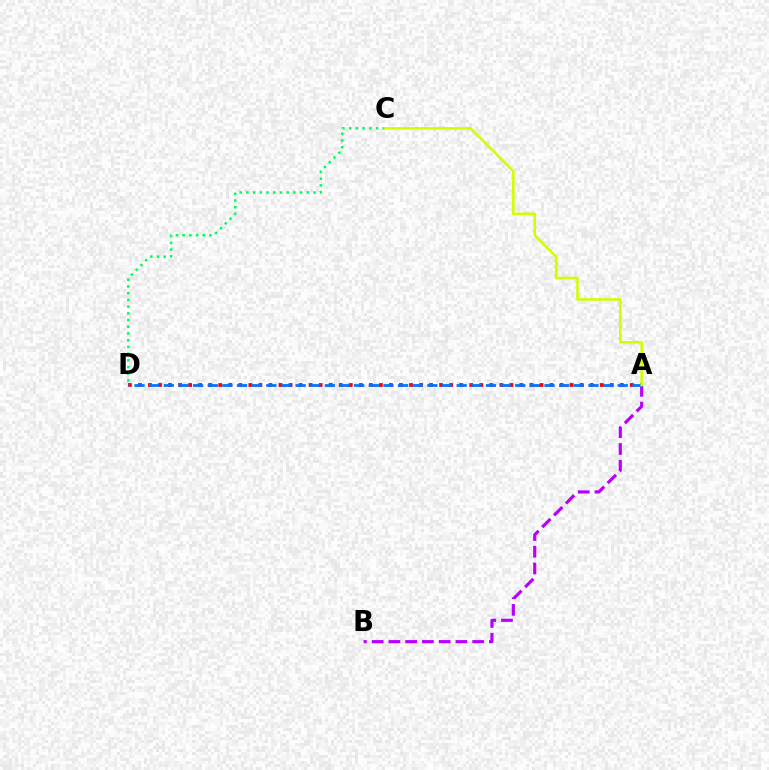{('A', 'D'): [{'color': '#ff0000', 'line_style': 'dotted', 'thickness': 2.73}, {'color': '#0074ff', 'line_style': 'dashed', 'thickness': 1.99}], ('C', 'D'): [{'color': '#00ff5c', 'line_style': 'dotted', 'thickness': 1.82}], ('A', 'B'): [{'color': '#b900ff', 'line_style': 'dashed', 'thickness': 2.28}], ('A', 'C'): [{'color': '#d1ff00', 'line_style': 'solid', 'thickness': 1.86}]}